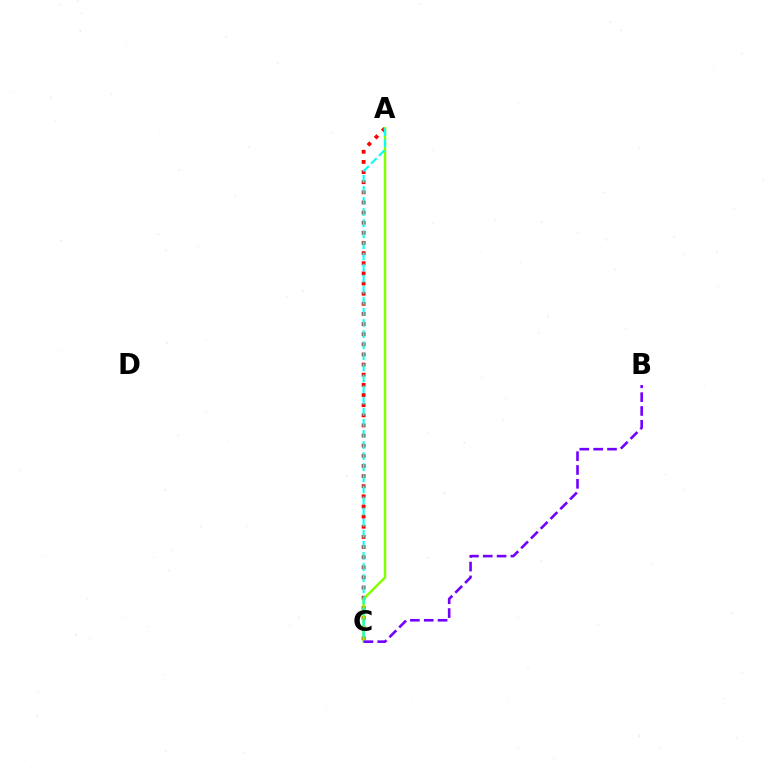{('A', 'C'): [{'color': '#ff0000', 'line_style': 'dotted', 'thickness': 2.75}, {'color': '#84ff00', 'line_style': 'solid', 'thickness': 1.78}, {'color': '#00fff6', 'line_style': 'dashed', 'thickness': 1.51}], ('B', 'C'): [{'color': '#7200ff', 'line_style': 'dashed', 'thickness': 1.88}]}